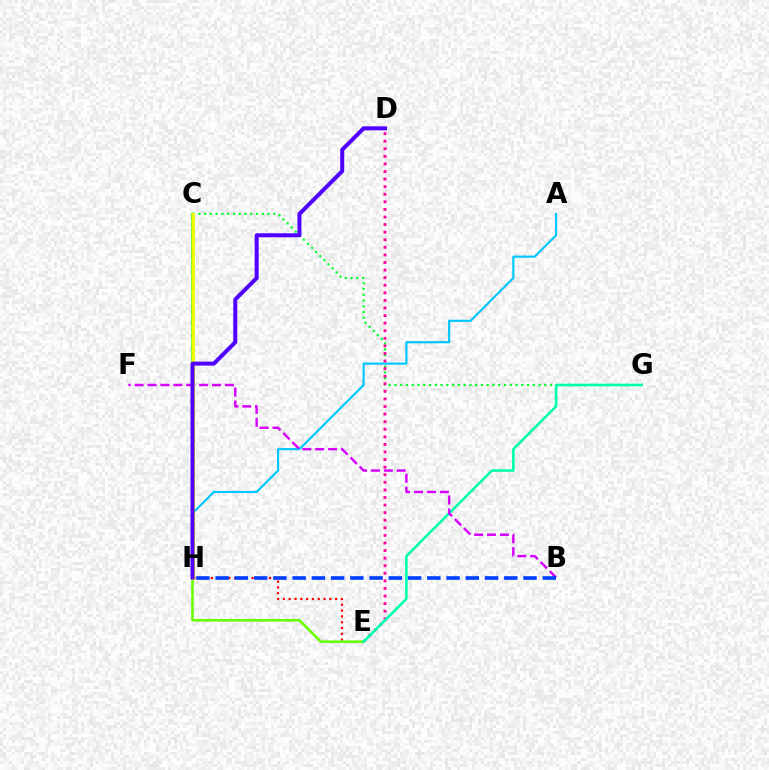{('A', 'H'): [{'color': '#00c7ff', 'line_style': 'solid', 'thickness': 1.56}], ('E', 'H'): [{'color': '#ff0000', 'line_style': 'dotted', 'thickness': 1.58}], ('C', 'G'): [{'color': '#00ff27', 'line_style': 'dotted', 'thickness': 1.57}], ('D', 'E'): [{'color': '#ff00a0', 'line_style': 'dotted', 'thickness': 2.06}], ('C', 'E'): [{'color': '#66ff00', 'line_style': 'solid', 'thickness': 1.86}], ('C', 'H'): [{'color': '#ff8800', 'line_style': 'dashed', 'thickness': 1.56}, {'color': '#eeff00', 'line_style': 'solid', 'thickness': 2.06}], ('E', 'G'): [{'color': '#00ffaf', 'line_style': 'solid', 'thickness': 1.87}], ('B', 'F'): [{'color': '#d600ff', 'line_style': 'dashed', 'thickness': 1.75}], ('D', 'H'): [{'color': '#4f00ff', 'line_style': 'solid', 'thickness': 2.88}], ('B', 'H'): [{'color': '#003fff', 'line_style': 'dashed', 'thickness': 2.61}]}